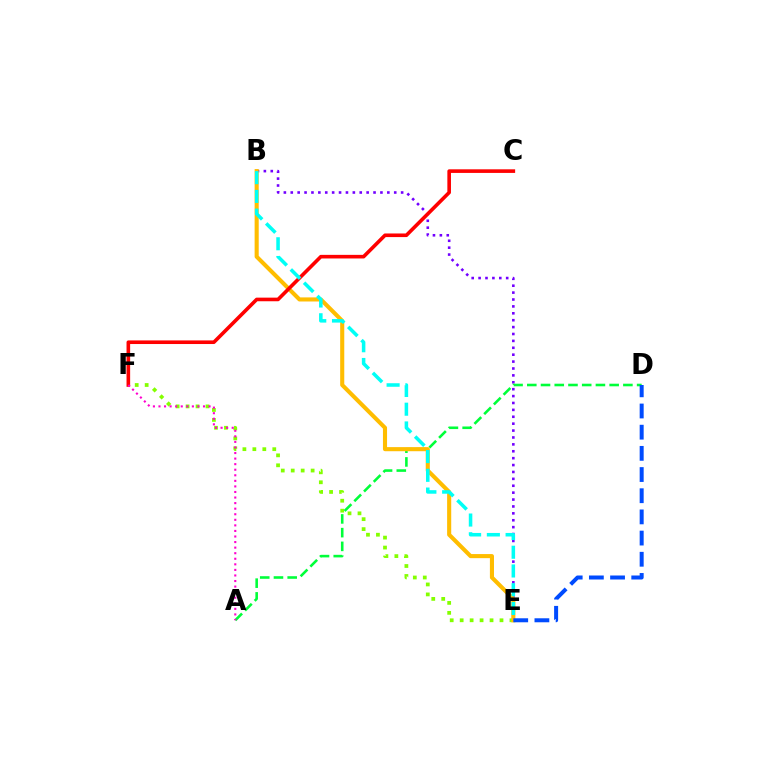{('B', 'E'): [{'color': '#7200ff', 'line_style': 'dotted', 'thickness': 1.87}, {'color': '#ffbd00', 'line_style': 'solid', 'thickness': 2.95}, {'color': '#00fff6', 'line_style': 'dashed', 'thickness': 2.55}], ('E', 'F'): [{'color': '#84ff00', 'line_style': 'dotted', 'thickness': 2.71}], ('A', 'D'): [{'color': '#00ff39', 'line_style': 'dashed', 'thickness': 1.86}], ('C', 'F'): [{'color': '#ff0000', 'line_style': 'solid', 'thickness': 2.6}], ('D', 'E'): [{'color': '#004bff', 'line_style': 'dashed', 'thickness': 2.88}], ('A', 'F'): [{'color': '#ff00cf', 'line_style': 'dotted', 'thickness': 1.51}]}